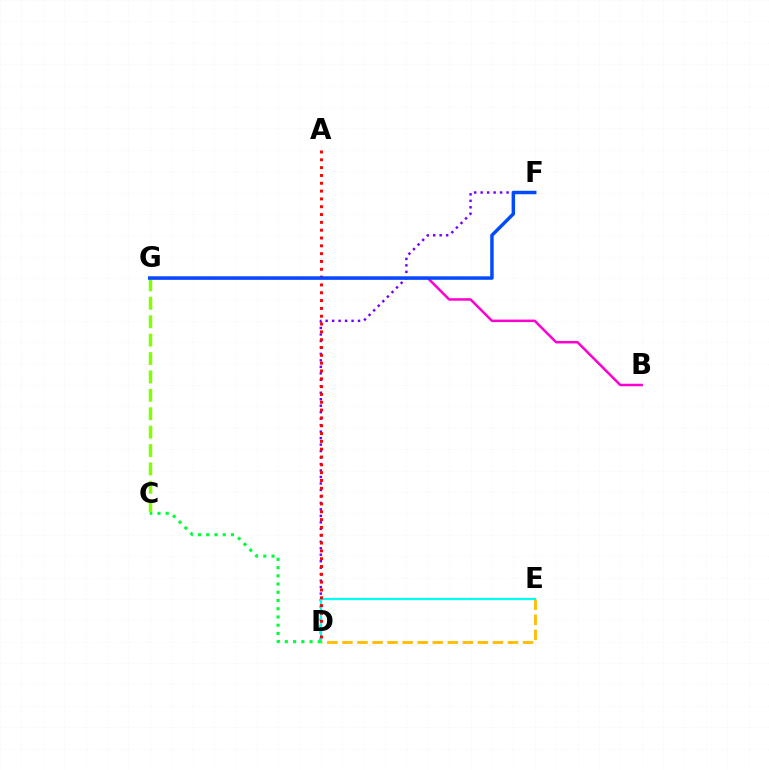{('D', 'E'): [{'color': '#ffbd00', 'line_style': 'dashed', 'thickness': 2.05}, {'color': '#00fff6', 'line_style': 'solid', 'thickness': 1.58}], ('B', 'G'): [{'color': '#ff00cf', 'line_style': 'solid', 'thickness': 1.81}], ('D', 'F'): [{'color': '#7200ff', 'line_style': 'dotted', 'thickness': 1.76}], ('C', 'G'): [{'color': '#84ff00', 'line_style': 'dashed', 'thickness': 2.5}], ('A', 'D'): [{'color': '#ff0000', 'line_style': 'dotted', 'thickness': 2.13}], ('C', 'D'): [{'color': '#00ff39', 'line_style': 'dotted', 'thickness': 2.24}], ('F', 'G'): [{'color': '#004bff', 'line_style': 'solid', 'thickness': 2.49}]}